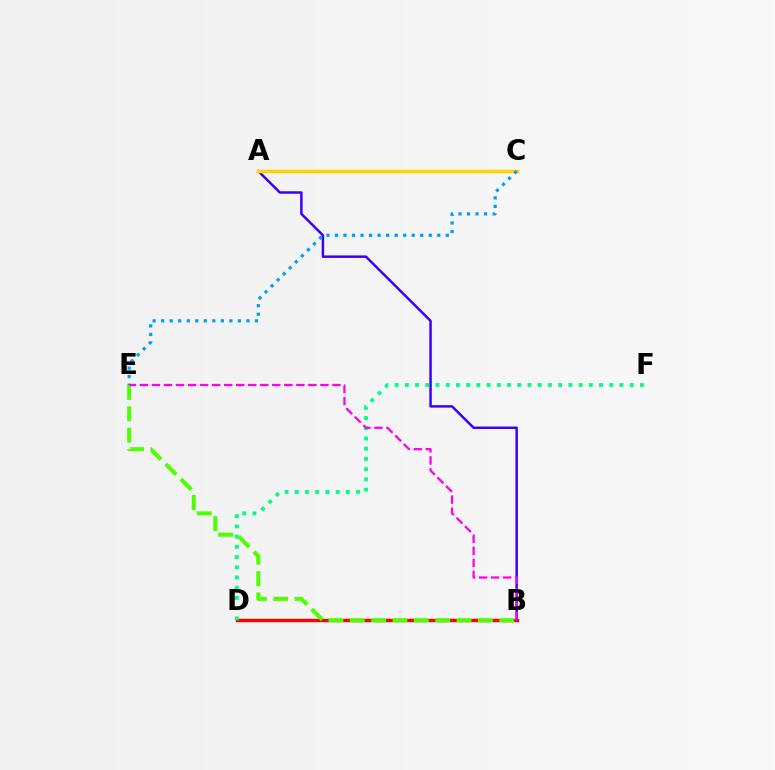{('A', 'B'): [{'color': '#3700ff', 'line_style': 'solid', 'thickness': 1.78}], ('B', 'D'): [{'color': '#ff0000', 'line_style': 'solid', 'thickness': 2.44}], ('A', 'C'): [{'color': '#ffd500', 'line_style': 'solid', 'thickness': 2.51}], ('B', 'E'): [{'color': '#4fff00', 'line_style': 'dashed', 'thickness': 2.9}, {'color': '#ff00ed', 'line_style': 'dashed', 'thickness': 1.63}], ('D', 'F'): [{'color': '#00ff86', 'line_style': 'dotted', 'thickness': 2.78}], ('C', 'E'): [{'color': '#009eff', 'line_style': 'dotted', 'thickness': 2.32}]}